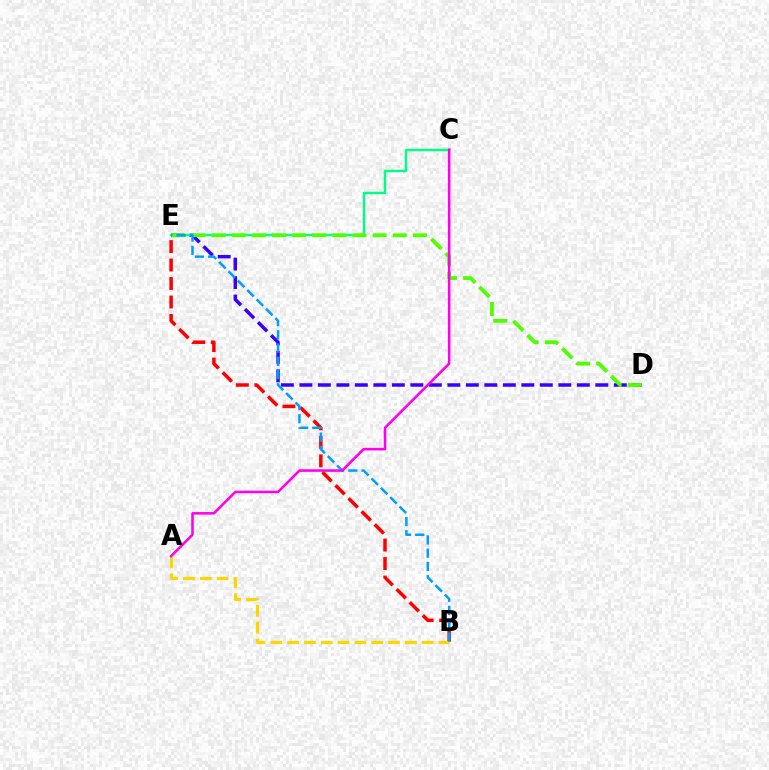{('D', 'E'): [{'color': '#3700ff', 'line_style': 'dashed', 'thickness': 2.51}, {'color': '#4fff00', 'line_style': 'dashed', 'thickness': 2.73}], ('C', 'E'): [{'color': '#00ff86', 'line_style': 'solid', 'thickness': 1.75}], ('B', 'E'): [{'color': '#ff0000', 'line_style': 'dashed', 'thickness': 2.51}, {'color': '#009eff', 'line_style': 'dashed', 'thickness': 1.8}], ('A', 'B'): [{'color': '#ffd500', 'line_style': 'dashed', 'thickness': 2.28}], ('A', 'C'): [{'color': '#ff00ed', 'line_style': 'solid', 'thickness': 1.84}]}